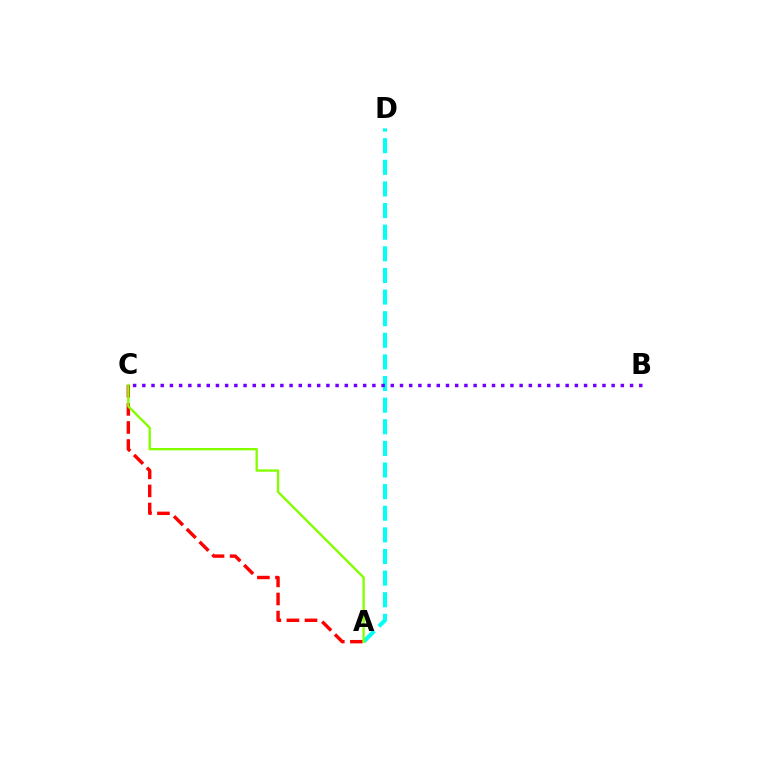{('A', 'D'): [{'color': '#00fff6', 'line_style': 'dashed', 'thickness': 2.94}], ('B', 'C'): [{'color': '#7200ff', 'line_style': 'dotted', 'thickness': 2.5}], ('A', 'C'): [{'color': '#ff0000', 'line_style': 'dashed', 'thickness': 2.46}, {'color': '#84ff00', 'line_style': 'solid', 'thickness': 1.69}]}